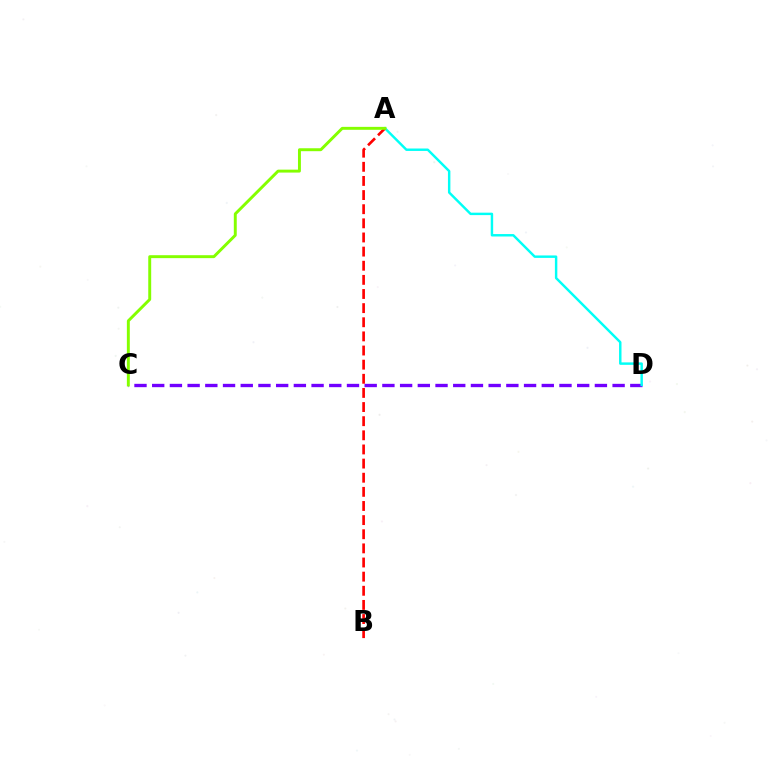{('C', 'D'): [{'color': '#7200ff', 'line_style': 'dashed', 'thickness': 2.41}], ('A', 'D'): [{'color': '#00fff6', 'line_style': 'solid', 'thickness': 1.76}], ('A', 'B'): [{'color': '#ff0000', 'line_style': 'dashed', 'thickness': 1.92}], ('A', 'C'): [{'color': '#84ff00', 'line_style': 'solid', 'thickness': 2.11}]}